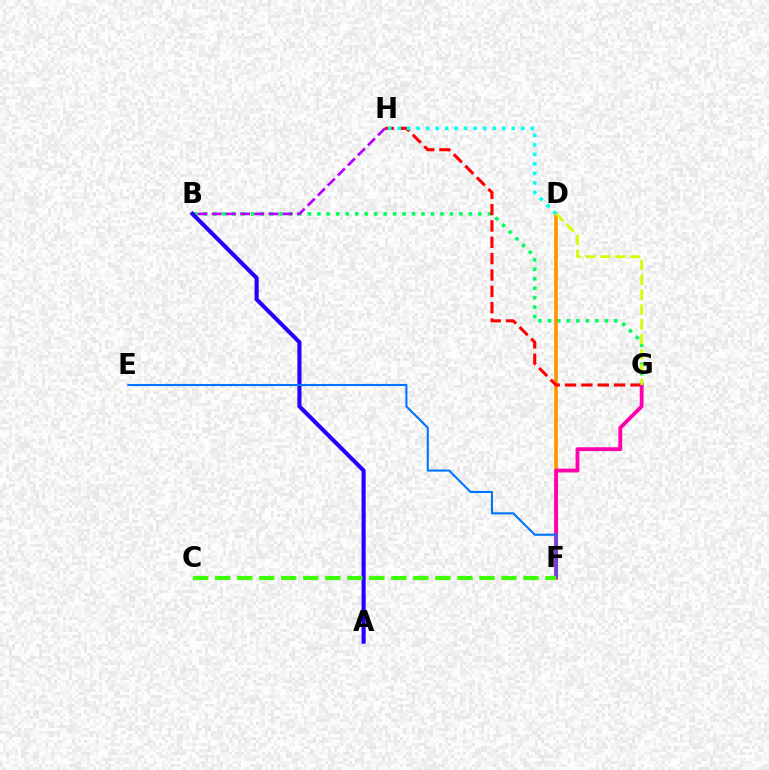{('B', 'G'): [{'color': '#00ff5c', 'line_style': 'dotted', 'thickness': 2.57}], ('D', 'F'): [{'color': '#ff9400', 'line_style': 'solid', 'thickness': 2.66}], ('G', 'H'): [{'color': '#ff0000', 'line_style': 'dashed', 'thickness': 2.22}], ('B', 'H'): [{'color': '#b900ff', 'line_style': 'dashed', 'thickness': 1.93}], ('D', 'H'): [{'color': '#00fff6', 'line_style': 'dotted', 'thickness': 2.58}], ('F', 'G'): [{'color': '#ff00ac', 'line_style': 'solid', 'thickness': 2.76}], ('A', 'B'): [{'color': '#2500ff', 'line_style': 'solid', 'thickness': 2.95}], ('D', 'G'): [{'color': '#d1ff00', 'line_style': 'dashed', 'thickness': 2.02}], ('E', 'F'): [{'color': '#0074ff', 'line_style': 'solid', 'thickness': 1.51}], ('C', 'F'): [{'color': '#3dff00', 'line_style': 'dashed', 'thickness': 2.99}]}